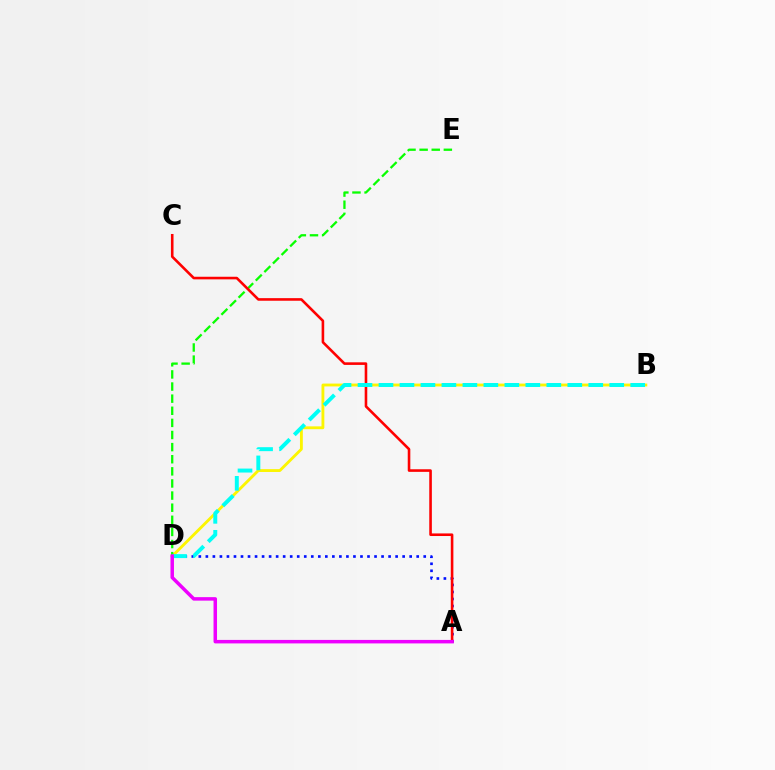{('B', 'D'): [{'color': '#fcf500', 'line_style': 'solid', 'thickness': 2.05}, {'color': '#00fff6', 'line_style': 'dashed', 'thickness': 2.85}], ('D', 'E'): [{'color': '#08ff00', 'line_style': 'dashed', 'thickness': 1.65}], ('A', 'D'): [{'color': '#0010ff', 'line_style': 'dotted', 'thickness': 1.91}, {'color': '#ee00ff', 'line_style': 'solid', 'thickness': 2.51}], ('A', 'C'): [{'color': '#ff0000', 'line_style': 'solid', 'thickness': 1.87}]}